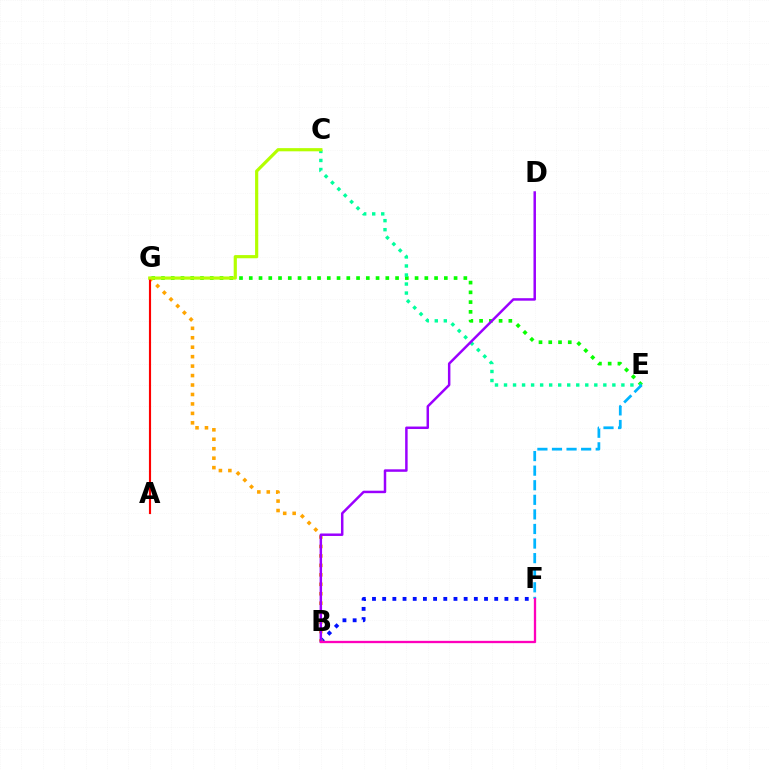{('B', 'F'): [{'color': '#0010ff', 'line_style': 'dotted', 'thickness': 2.77}, {'color': '#ff00bd', 'line_style': 'solid', 'thickness': 1.66}], ('E', 'G'): [{'color': '#08ff00', 'line_style': 'dotted', 'thickness': 2.65}], ('B', 'G'): [{'color': '#ffa500', 'line_style': 'dotted', 'thickness': 2.57}], ('A', 'G'): [{'color': '#ff0000', 'line_style': 'solid', 'thickness': 1.54}], ('C', 'E'): [{'color': '#00ff9d', 'line_style': 'dotted', 'thickness': 2.45}], ('B', 'D'): [{'color': '#9b00ff', 'line_style': 'solid', 'thickness': 1.79}], ('C', 'G'): [{'color': '#b3ff00', 'line_style': 'solid', 'thickness': 2.29}], ('E', 'F'): [{'color': '#00b5ff', 'line_style': 'dashed', 'thickness': 1.98}]}